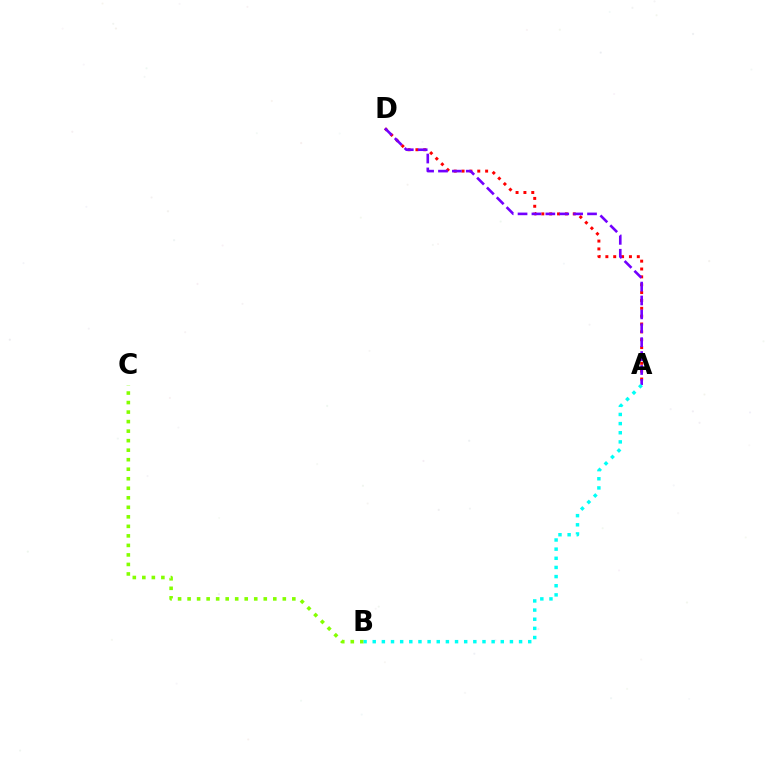{('B', 'C'): [{'color': '#84ff00', 'line_style': 'dotted', 'thickness': 2.59}], ('A', 'D'): [{'color': '#ff0000', 'line_style': 'dotted', 'thickness': 2.13}, {'color': '#7200ff', 'line_style': 'dashed', 'thickness': 1.89}], ('A', 'B'): [{'color': '#00fff6', 'line_style': 'dotted', 'thickness': 2.49}]}